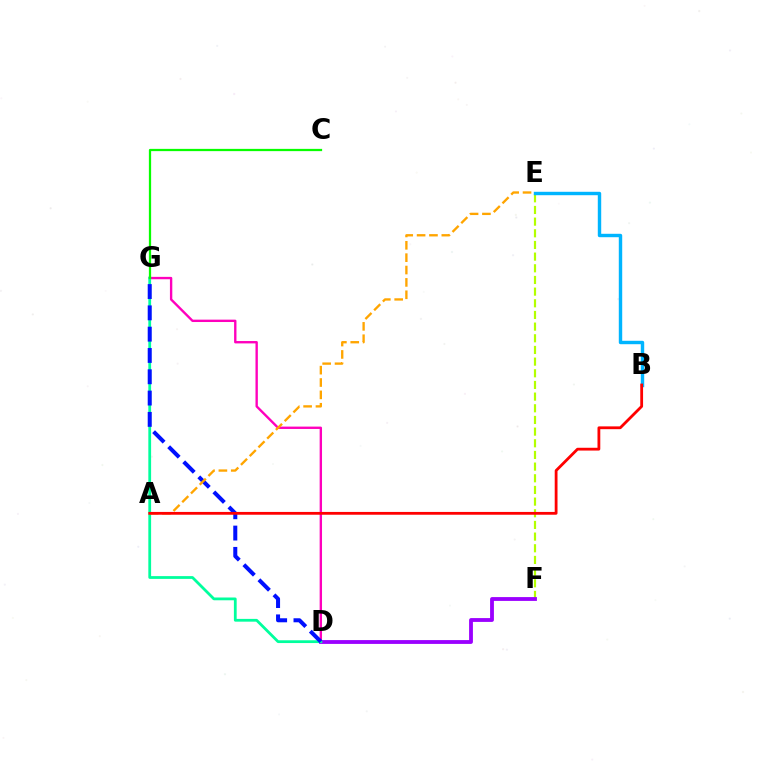{('E', 'F'): [{'color': '#b3ff00', 'line_style': 'dashed', 'thickness': 1.58}], ('D', 'F'): [{'color': '#9b00ff', 'line_style': 'solid', 'thickness': 2.75}], ('D', 'G'): [{'color': '#ff00bd', 'line_style': 'solid', 'thickness': 1.71}, {'color': '#00ff9d', 'line_style': 'solid', 'thickness': 2.0}, {'color': '#0010ff', 'line_style': 'dashed', 'thickness': 2.89}], ('C', 'G'): [{'color': '#08ff00', 'line_style': 'solid', 'thickness': 1.62}], ('B', 'E'): [{'color': '#00b5ff', 'line_style': 'solid', 'thickness': 2.46}], ('A', 'E'): [{'color': '#ffa500', 'line_style': 'dashed', 'thickness': 1.68}], ('A', 'B'): [{'color': '#ff0000', 'line_style': 'solid', 'thickness': 2.01}]}